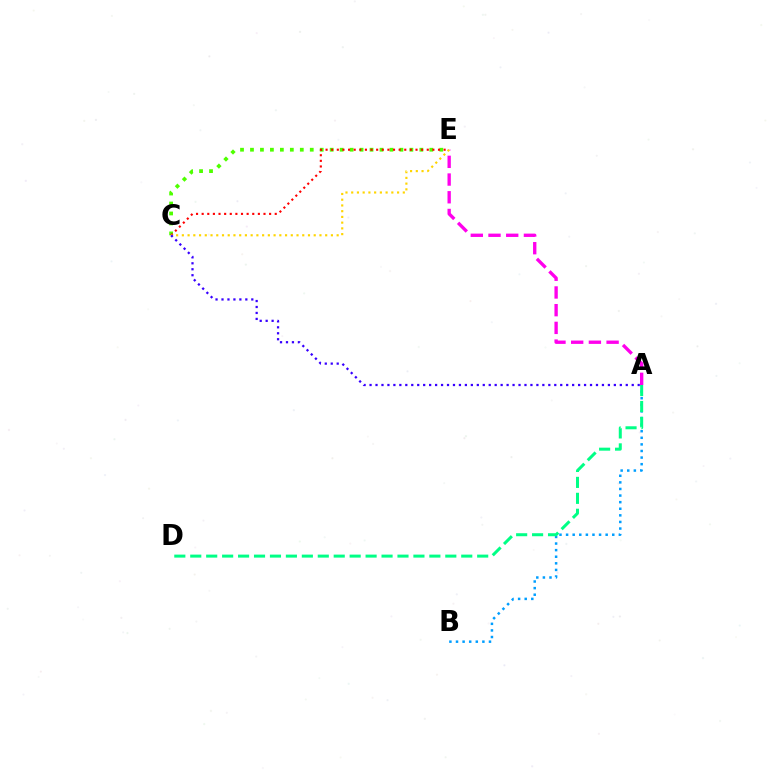{('A', 'B'): [{'color': '#009eff', 'line_style': 'dotted', 'thickness': 1.79}], ('A', 'D'): [{'color': '#00ff86', 'line_style': 'dashed', 'thickness': 2.17}], ('A', 'E'): [{'color': '#ff00ed', 'line_style': 'dashed', 'thickness': 2.41}], ('C', 'E'): [{'color': '#4fff00', 'line_style': 'dotted', 'thickness': 2.71}, {'color': '#ff0000', 'line_style': 'dotted', 'thickness': 1.53}, {'color': '#ffd500', 'line_style': 'dotted', 'thickness': 1.56}], ('A', 'C'): [{'color': '#3700ff', 'line_style': 'dotted', 'thickness': 1.62}]}